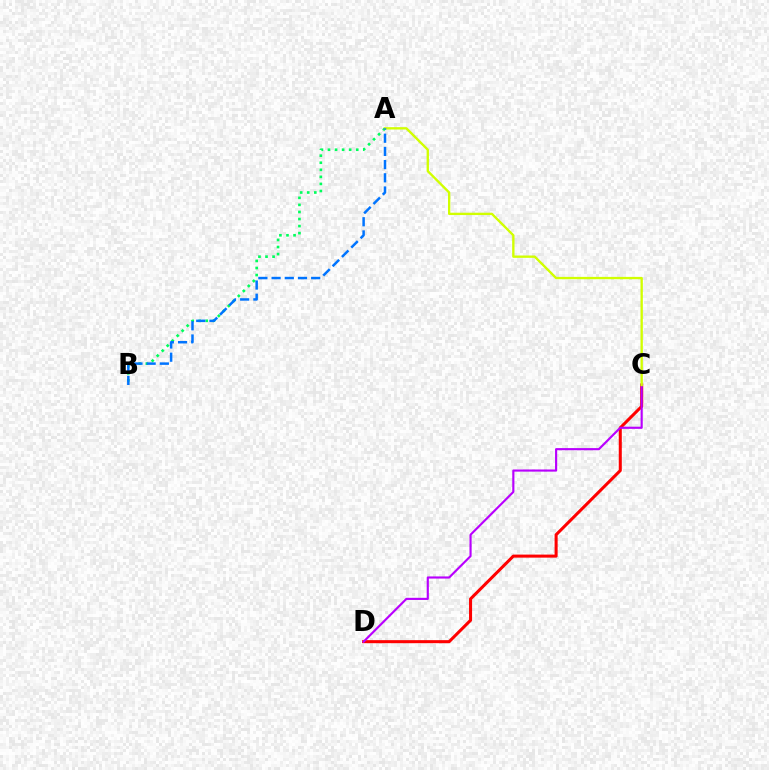{('C', 'D'): [{'color': '#ff0000', 'line_style': 'solid', 'thickness': 2.19}, {'color': '#b900ff', 'line_style': 'solid', 'thickness': 1.55}], ('A', 'B'): [{'color': '#00ff5c', 'line_style': 'dotted', 'thickness': 1.92}, {'color': '#0074ff', 'line_style': 'dashed', 'thickness': 1.79}], ('A', 'C'): [{'color': '#d1ff00', 'line_style': 'solid', 'thickness': 1.69}]}